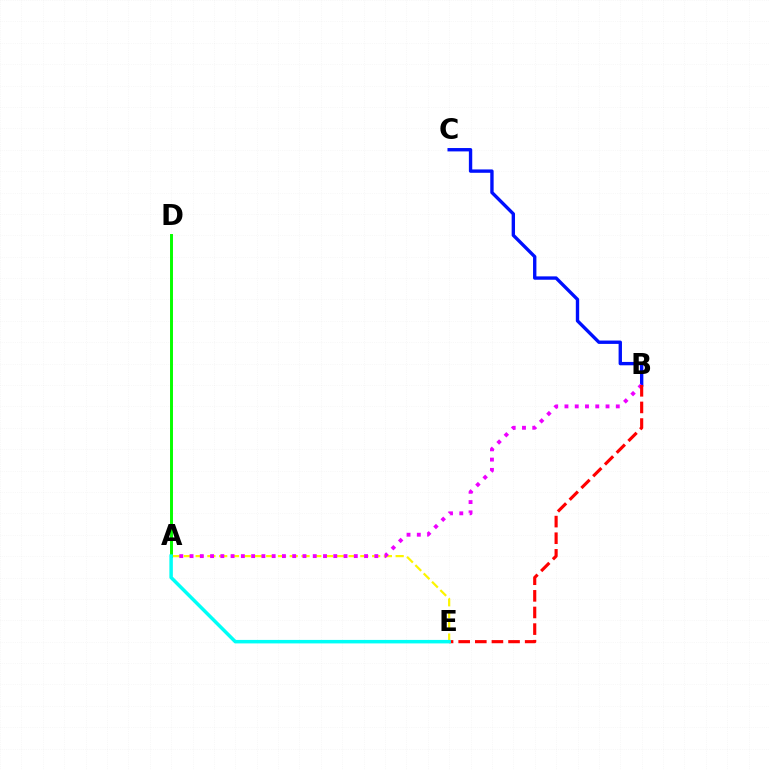{('B', 'C'): [{'color': '#0010ff', 'line_style': 'solid', 'thickness': 2.42}], ('A', 'E'): [{'color': '#fcf500', 'line_style': 'dashed', 'thickness': 1.6}, {'color': '#00fff6', 'line_style': 'solid', 'thickness': 2.51}], ('A', 'B'): [{'color': '#ee00ff', 'line_style': 'dotted', 'thickness': 2.79}], ('B', 'E'): [{'color': '#ff0000', 'line_style': 'dashed', 'thickness': 2.26}], ('A', 'D'): [{'color': '#08ff00', 'line_style': 'solid', 'thickness': 2.12}]}